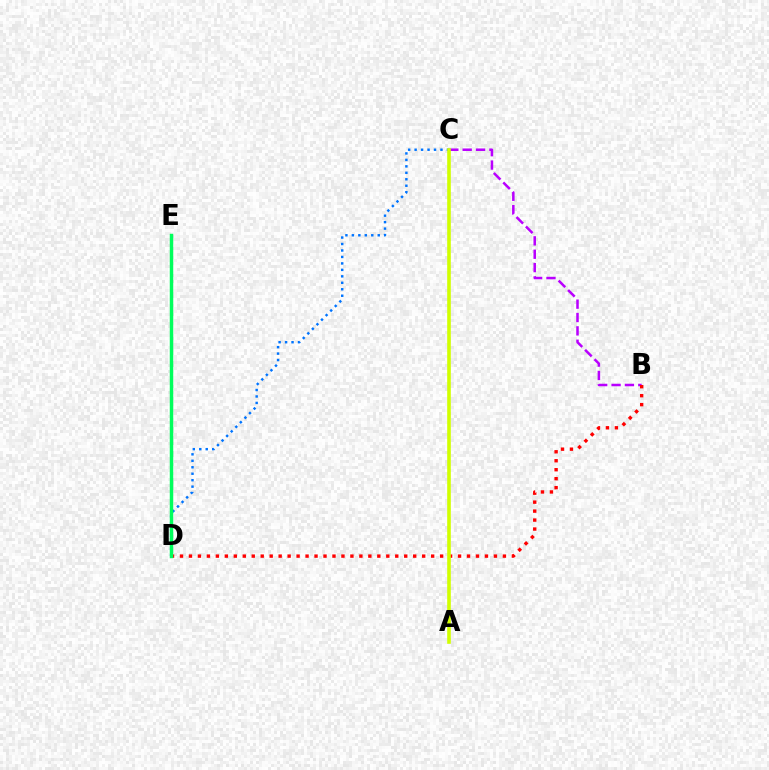{('B', 'C'): [{'color': '#b900ff', 'line_style': 'dashed', 'thickness': 1.82}], ('C', 'D'): [{'color': '#0074ff', 'line_style': 'dotted', 'thickness': 1.76}], ('B', 'D'): [{'color': '#ff0000', 'line_style': 'dotted', 'thickness': 2.44}], ('A', 'C'): [{'color': '#d1ff00', 'line_style': 'solid', 'thickness': 2.6}], ('D', 'E'): [{'color': '#00ff5c', 'line_style': 'solid', 'thickness': 2.5}]}